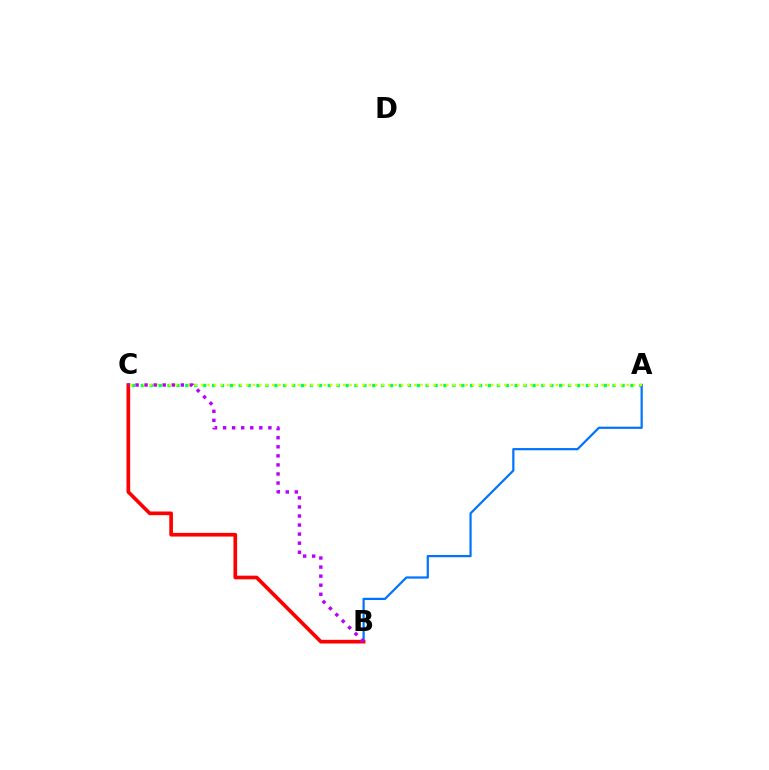{('A', 'C'): [{'color': '#00ff5c', 'line_style': 'dotted', 'thickness': 2.42}, {'color': '#d1ff00', 'line_style': 'dotted', 'thickness': 1.75}], ('A', 'B'): [{'color': '#0074ff', 'line_style': 'solid', 'thickness': 1.6}], ('B', 'C'): [{'color': '#ff0000', 'line_style': 'solid', 'thickness': 2.64}, {'color': '#b900ff', 'line_style': 'dotted', 'thickness': 2.46}]}